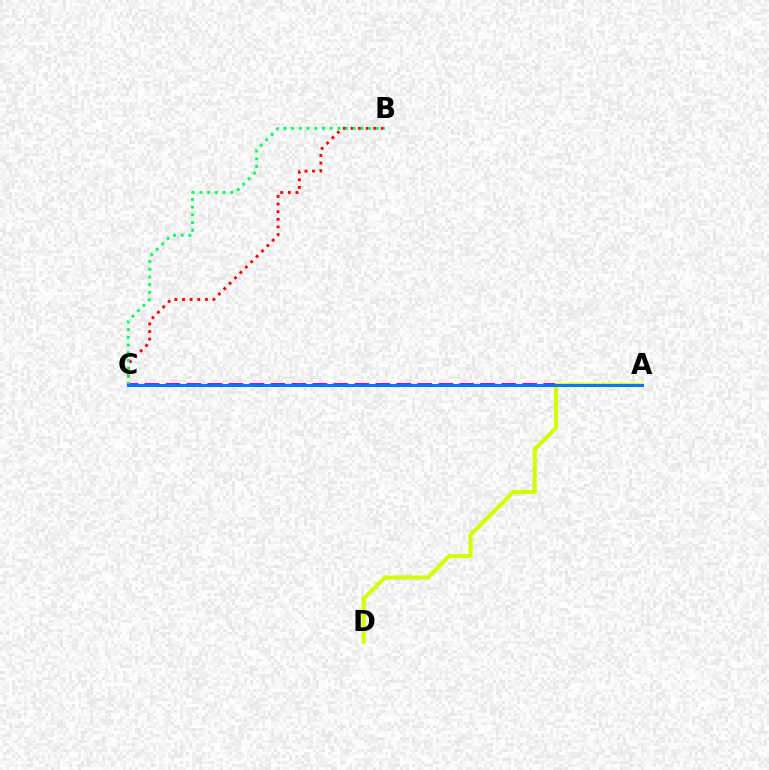{('B', 'C'): [{'color': '#ff0000', 'line_style': 'dotted', 'thickness': 2.07}, {'color': '#00ff5c', 'line_style': 'dotted', 'thickness': 2.09}], ('A', 'C'): [{'color': '#b900ff', 'line_style': 'dashed', 'thickness': 2.85}, {'color': '#0074ff', 'line_style': 'solid', 'thickness': 2.12}], ('A', 'D'): [{'color': '#d1ff00', 'line_style': 'solid', 'thickness': 2.94}]}